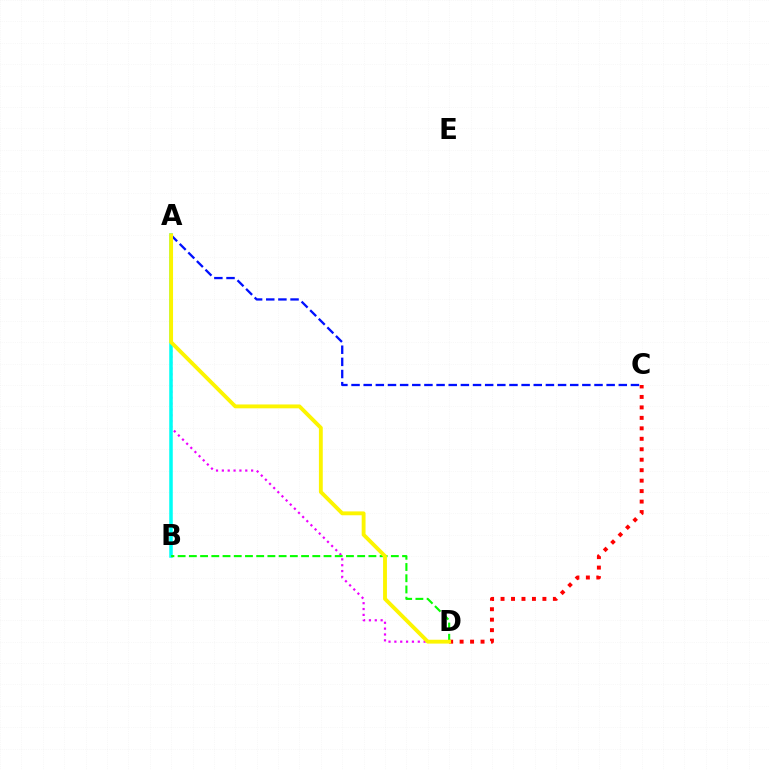{('C', 'D'): [{'color': '#ff0000', 'line_style': 'dotted', 'thickness': 2.84}], ('A', 'D'): [{'color': '#ee00ff', 'line_style': 'dotted', 'thickness': 1.59}, {'color': '#fcf500', 'line_style': 'solid', 'thickness': 2.78}], ('A', 'B'): [{'color': '#00fff6', 'line_style': 'solid', 'thickness': 2.54}], ('A', 'C'): [{'color': '#0010ff', 'line_style': 'dashed', 'thickness': 1.65}], ('B', 'D'): [{'color': '#08ff00', 'line_style': 'dashed', 'thickness': 1.52}]}